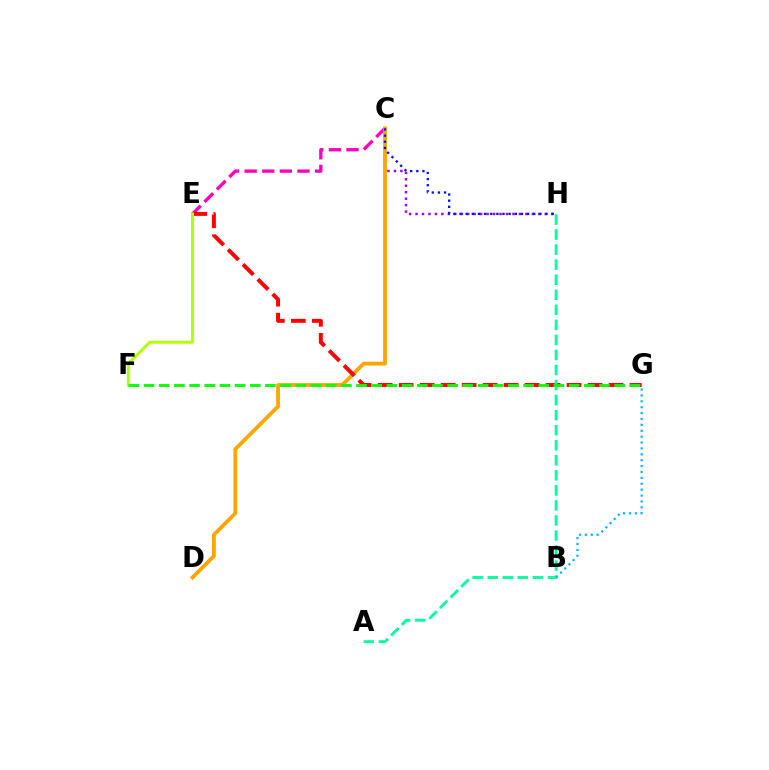{('C', 'H'): [{'color': '#9b00ff', 'line_style': 'dotted', 'thickness': 1.76}, {'color': '#0010ff', 'line_style': 'dotted', 'thickness': 1.67}], ('C', 'E'): [{'color': '#ff00bd', 'line_style': 'dashed', 'thickness': 2.39}], ('C', 'D'): [{'color': '#ffa500', 'line_style': 'solid', 'thickness': 2.74}], ('E', 'G'): [{'color': '#ff0000', 'line_style': 'dashed', 'thickness': 2.85}], ('A', 'H'): [{'color': '#00ff9d', 'line_style': 'dashed', 'thickness': 2.04}], ('E', 'F'): [{'color': '#b3ff00', 'line_style': 'solid', 'thickness': 2.14}], ('B', 'G'): [{'color': '#00b5ff', 'line_style': 'dotted', 'thickness': 1.6}], ('F', 'G'): [{'color': '#08ff00', 'line_style': 'dashed', 'thickness': 2.06}]}